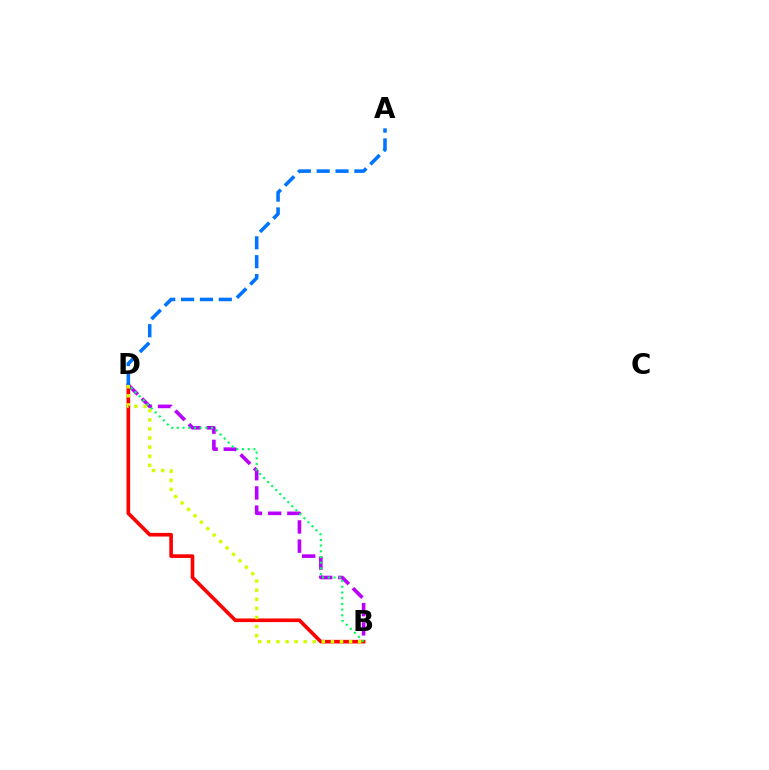{('B', 'D'): [{'color': '#b900ff', 'line_style': 'dashed', 'thickness': 2.61}, {'color': '#ff0000', 'line_style': 'solid', 'thickness': 2.62}, {'color': '#00ff5c', 'line_style': 'dotted', 'thickness': 1.55}, {'color': '#d1ff00', 'line_style': 'dotted', 'thickness': 2.47}], ('A', 'D'): [{'color': '#0074ff', 'line_style': 'dashed', 'thickness': 2.56}]}